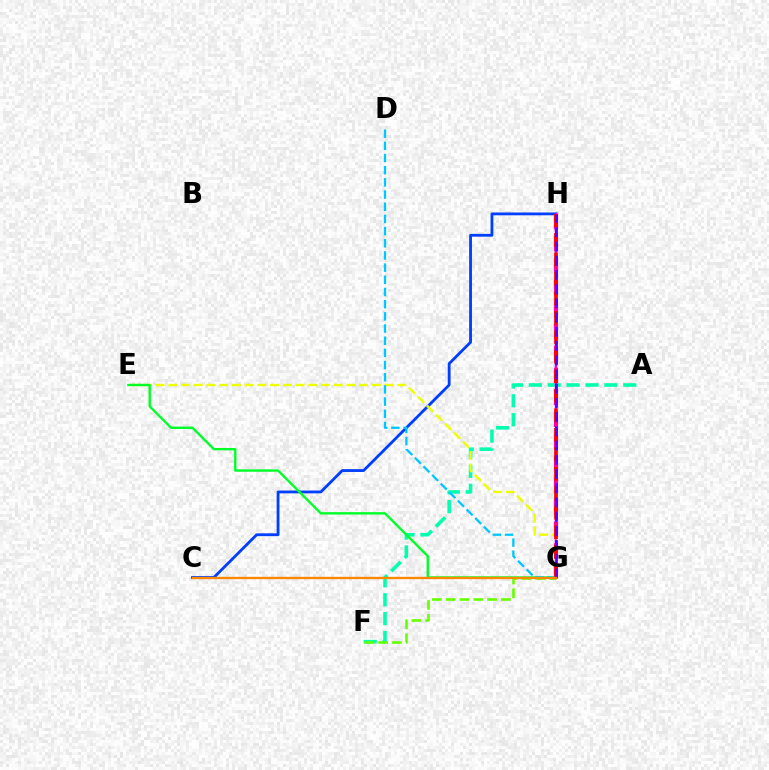{('A', 'F'): [{'color': '#00ffaf', 'line_style': 'dashed', 'thickness': 2.57}], ('C', 'H'): [{'color': '#003fff', 'line_style': 'solid', 'thickness': 2.03}], ('G', 'H'): [{'color': '#d600ff', 'line_style': 'solid', 'thickness': 1.78}, {'color': '#ff00a0', 'line_style': 'dashed', 'thickness': 2.98}, {'color': '#ff0000', 'line_style': 'dashed', 'thickness': 2.65}, {'color': '#4f00ff', 'line_style': 'dashed', 'thickness': 1.93}], ('F', 'G'): [{'color': '#66ff00', 'line_style': 'dashed', 'thickness': 1.88}], ('E', 'G'): [{'color': '#eeff00', 'line_style': 'dashed', 'thickness': 1.73}, {'color': '#00ff27', 'line_style': 'solid', 'thickness': 1.72}], ('D', 'G'): [{'color': '#00c7ff', 'line_style': 'dashed', 'thickness': 1.65}], ('C', 'G'): [{'color': '#ff8800', 'line_style': 'solid', 'thickness': 1.68}]}